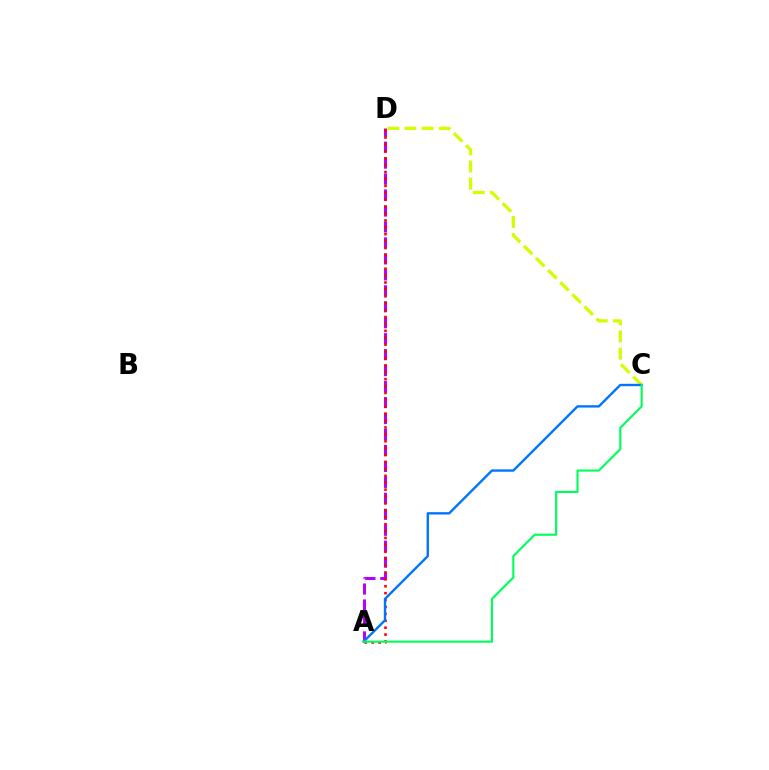{('A', 'D'): [{'color': '#b900ff', 'line_style': 'dashed', 'thickness': 2.17}, {'color': '#ff0000', 'line_style': 'dotted', 'thickness': 1.88}], ('C', 'D'): [{'color': '#d1ff00', 'line_style': 'dashed', 'thickness': 2.33}], ('A', 'C'): [{'color': '#0074ff', 'line_style': 'solid', 'thickness': 1.7}, {'color': '#00ff5c', 'line_style': 'solid', 'thickness': 1.54}]}